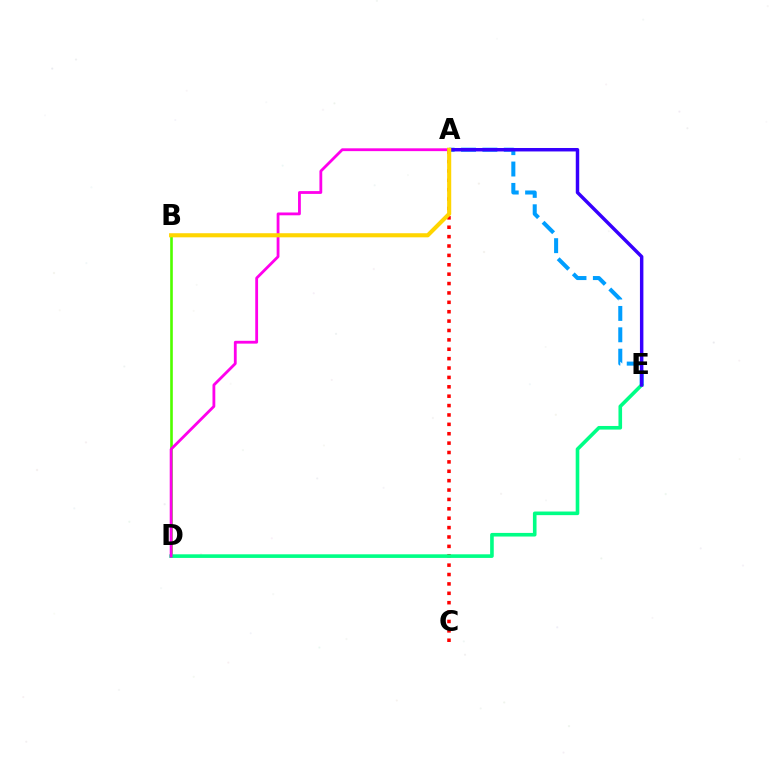{('B', 'D'): [{'color': '#4fff00', 'line_style': 'solid', 'thickness': 1.89}], ('A', 'C'): [{'color': '#ff0000', 'line_style': 'dotted', 'thickness': 2.55}], ('A', 'E'): [{'color': '#009eff', 'line_style': 'dashed', 'thickness': 2.9}, {'color': '#3700ff', 'line_style': 'solid', 'thickness': 2.49}], ('D', 'E'): [{'color': '#00ff86', 'line_style': 'solid', 'thickness': 2.6}], ('A', 'D'): [{'color': '#ff00ed', 'line_style': 'solid', 'thickness': 2.02}], ('A', 'B'): [{'color': '#ffd500', 'line_style': 'solid', 'thickness': 2.95}]}